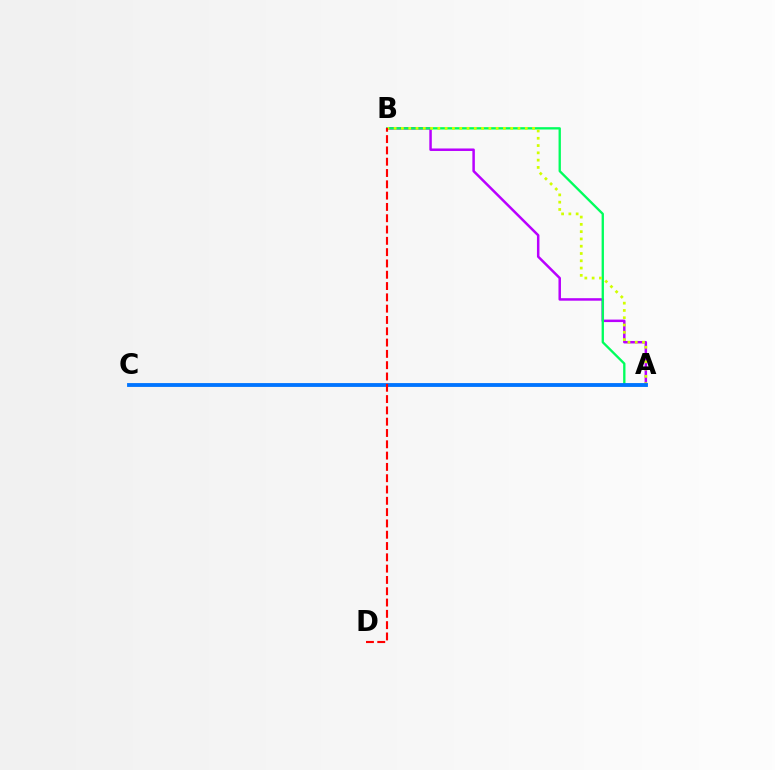{('A', 'B'): [{'color': '#b900ff', 'line_style': 'solid', 'thickness': 1.8}, {'color': '#00ff5c', 'line_style': 'solid', 'thickness': 1.68}, {'color': '#d1ff00', 'line_style': 'dotted', 'thickness': 1.98}], ('A', 'C'): [{'color': '#0074ff', 'line_style': 'solid', 'thickness': 2.76}], ('B', 'D'): [{'color': '#ff0000', 'line_style': 'dashed', 'thickness': 1.54}]}